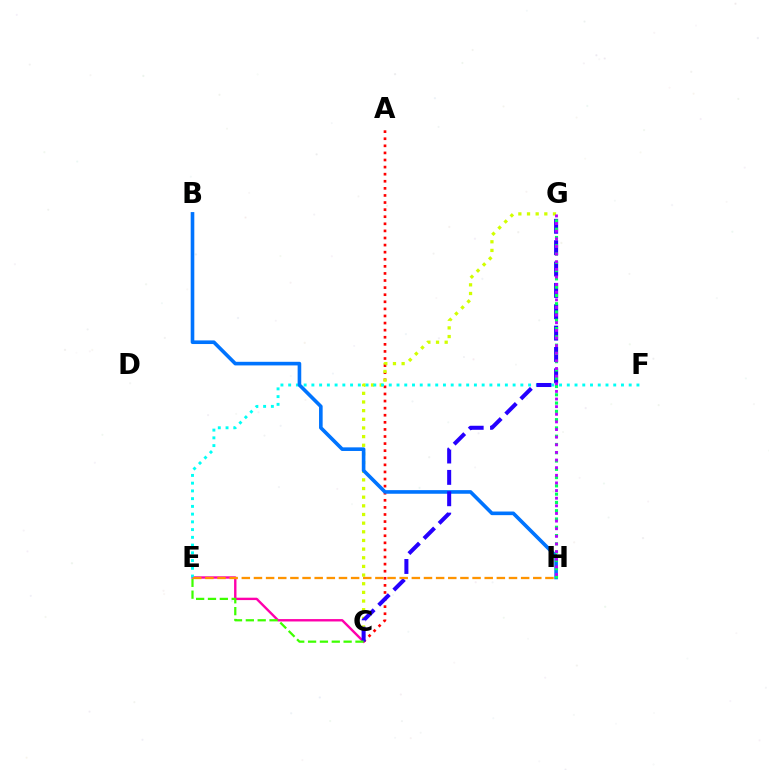{('A', 'C'): [{'color': '#ff0000', 'line_style': 'dotted', 'thickness': 1.93}], ('C', 'E'): [{'color': '#ff00ac', 'line_style': 'solid', 'thickness': 1.72}, {'color': '#3dff00', 'line_style': 'dashed', 'thickness': 1.61}], ('C', 'G'): [{'color': '#d1ff00', 'line_style': 'dotted', 'thickness': 2.35}, {'color': '#2500ff', 'line_style': 'dashed', 'thickness': 2.9}], ('E', 'F'): [{'color': '#00fff6', 'line_style': 'dotted', 'thickness': 2.1}], ('B', 'H'): [{'color': '#0074ff', 'line_style': 'solid', 'thickness': 2.61}], ('G', 'H'): [{'color': '#00ff5c', 'line_style': 'dotted', 'thickness': 2.25}, {'color': '#b900ff', 'line_style': 'dotted', 'thickness': 2.07}], ('E', 'H'): [{'color': '#ff9400', 'line_style': 'dashed', 'thickness': 1.65}]}